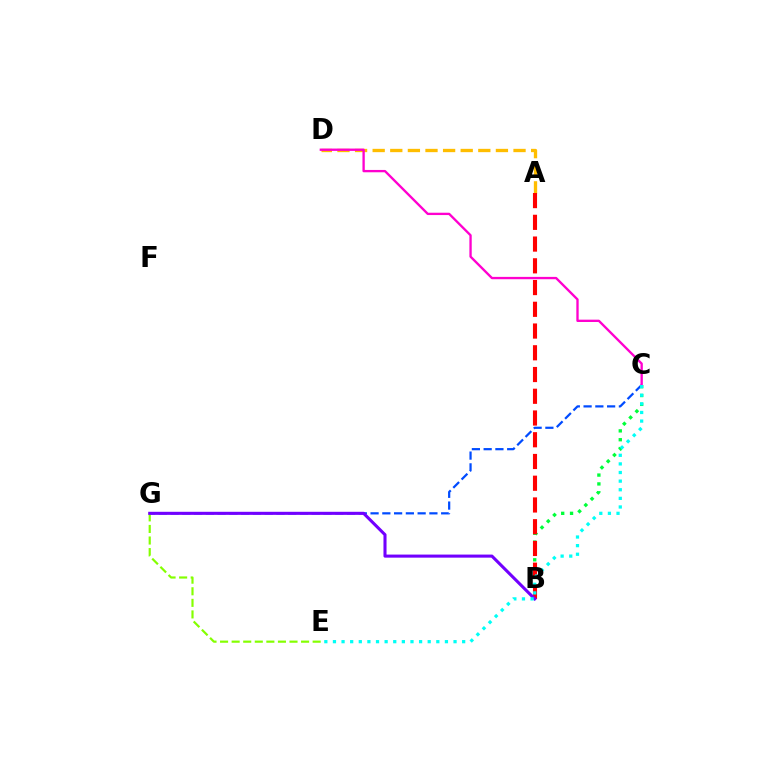{('A', 'D'): [{'color': '#ffbd00', 'line_style': 'dashed', 'thickness': 2.39}], ('B', 'C'): [{'color': '#00ff39', 'line_style': 'dotted', 'thickness': 2.4}], ('C', 'G'): [{'color': '#004bff', 'line_style': 'dashed', 'thickness': 1.6}], ('C', 'D'): [{'color': '#ff00cf', 'line_style': 'solid', 'thickness': 1.68}], ('A', 'B'): [{'color': '#ff0000', 'line_style': 'dashed', 'thickness': 2.95}], ('E', 'G'): [{'color': '#84ff00', 'line_style': 'dashed', 'thickness': 1.57}], ('B', 'G'): [{'color': '#7200ff', 'line_style': 'solid', 'thickness': 2.21}], ('C', 'E'): [{'color': '#00fff6', 'line_style': 'dotted', 'thickness': 2.34}]}